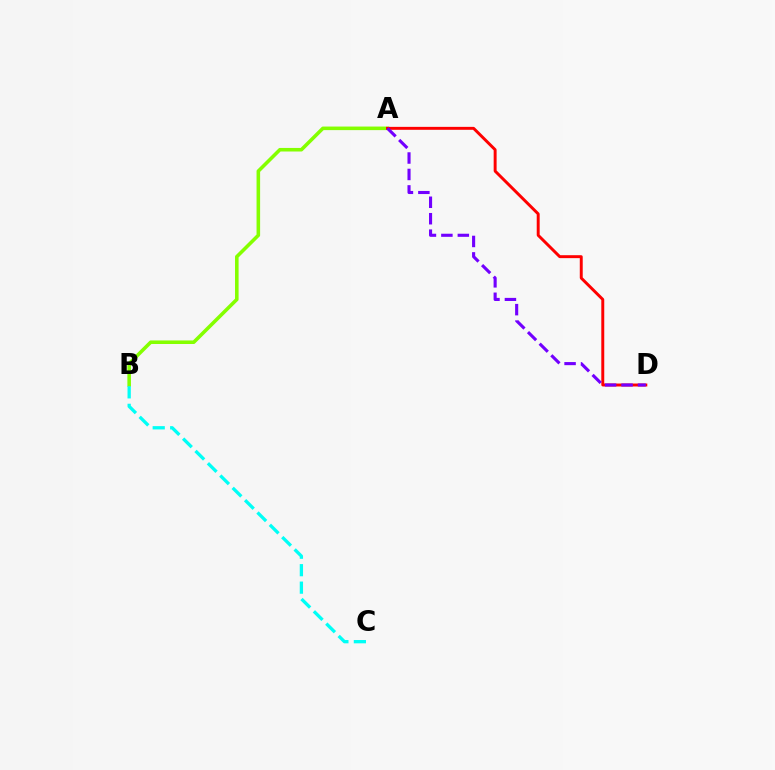{('A', 'B'): [{'color': '#84ff00', 'line_style': 'solid', 'thickness': 2.57}], ('A', 'D'): [{'color': '#ff0000', 'line_style': 'solid', 'thickness': 2.12}, {'color': '#7200ff', 'line_style': 'dashed', 'thickness': 2.23}], ('B', 'C'): [{'color': '#00fff6', 'line_style': 'dashed', 'thickness': 2.37}]}